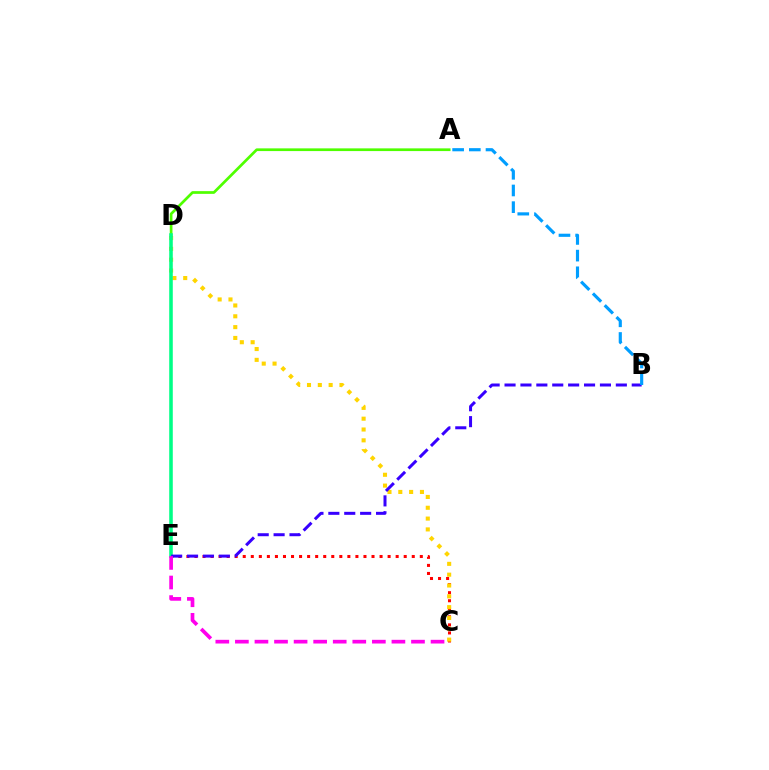{('C', 'E'): [{'color': '#ff0000', 'line_style': 'dotted', 'thickness': 2.19}, {'color': '#ff00ed', 'line_style': 'dashed', 'thickness': 2.66}], ('C', 'D'): [{'color': '#ffd500', 'line_style': 'dotted', 'thickness': 2.94}], ('A', 'D'): [{'color': '#4fff00', 'line_style': 'solid', 'thickness': 1.95}], ('D', 'E'): [{'color': '#00ff86', 'line_style': 'solid', 'thickness': 2.57}], ('B', 'E'): [{'color': '#3700ff', 'line_style': 'dashed', 'thickness': 2.16}], ('A', 'B'): [{'color': '#009eff', 'line_style': 'dashed', 'thickness': 2.27}]}